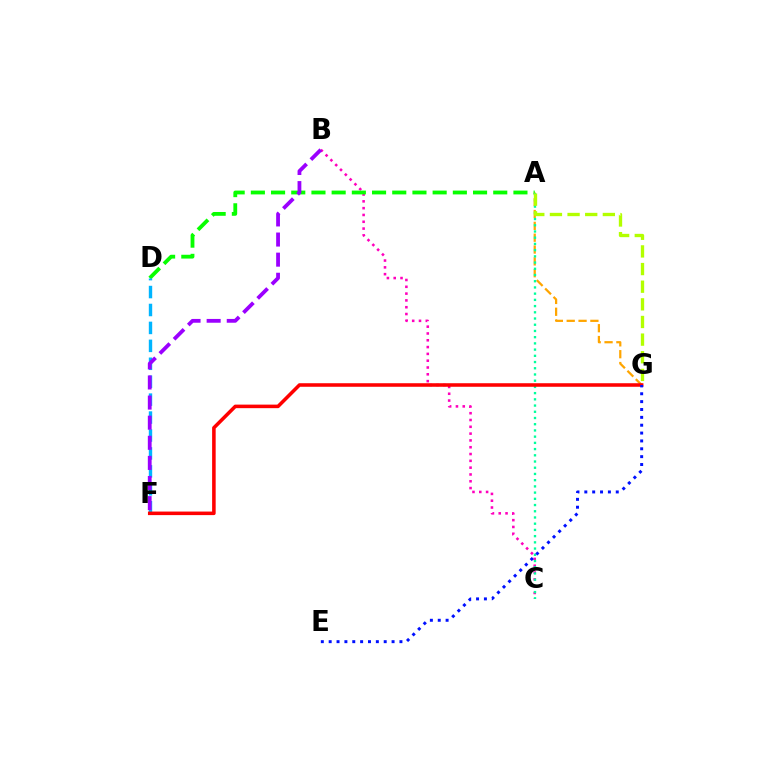{('B', 'C'): [{'color': '#ff00bd', 'line_style': 'dotted', 'thickness': 1.85}], ('A', 'G'): [{'color': '#ffa500', 'line_style': 'dashed', 'thickness': 1.61}, {'color': '#b3ff00', 'line_style': 'dashed', 'thickness': 2.4}], ('A', 'D'): [{'color': '#08ff00', 'line_style': 'dashed', 'thickness': 2.74}], ('D', 'F'): [{'color': '#00b5ff', 'line_style': 'dashed', 'thickness': 2.44}], ('B', 'F'): [{'color': '#9b00ff', 'line_style': 'dashed', 'thickness': 2.73}], ('A', 'C'): [{'color': '#00ff9d', 'line_style': 'dotted', 'thickness': 1.69}], ('F', 'G'): [{'color': '#ff0000', 'line_style': 'solid', 'thickness': 2.55}], ('E', 'G'): [{'color': '#0010ff', 'line_style': 'dotted', 'thickness': 2.14}]}